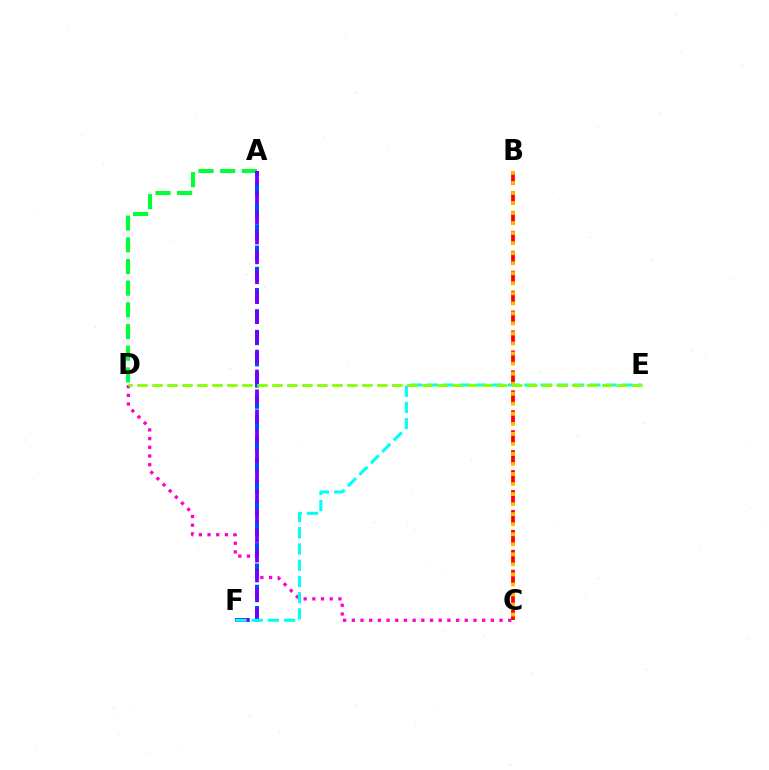{('C', 'D'): [{'color': '#ff00cf', 'line_style': 'dotted', 'thickness': 2.36}], ('B', 'C'): [{'color': '#ff0000', 'line_style': 'dashed', 'thickness': 2.71}, {'color': '#ffbd00', 'line_style': 'dotted', 'thickness': 2.73}], ('A', 'F'): [{'color': '#004bff', 'line_style': 'dashed', 'thickness': 2.88}, {'color': '#7200ff', 'line_style': 'dashed', 'thickness': 2.7}], ('A', 'D'): [{'color': '#00ff39', 'line_style': 'dashed', 'thickness': 2.95}], ('E', 'F'): [{'color': '#00fff6', 'line_style': 'dashed', 'thickness': 2.2}], ('D', 'E'): [{'color': '#84ff00', 'line_style': 'dashed', 'thickness': 2.04}]}